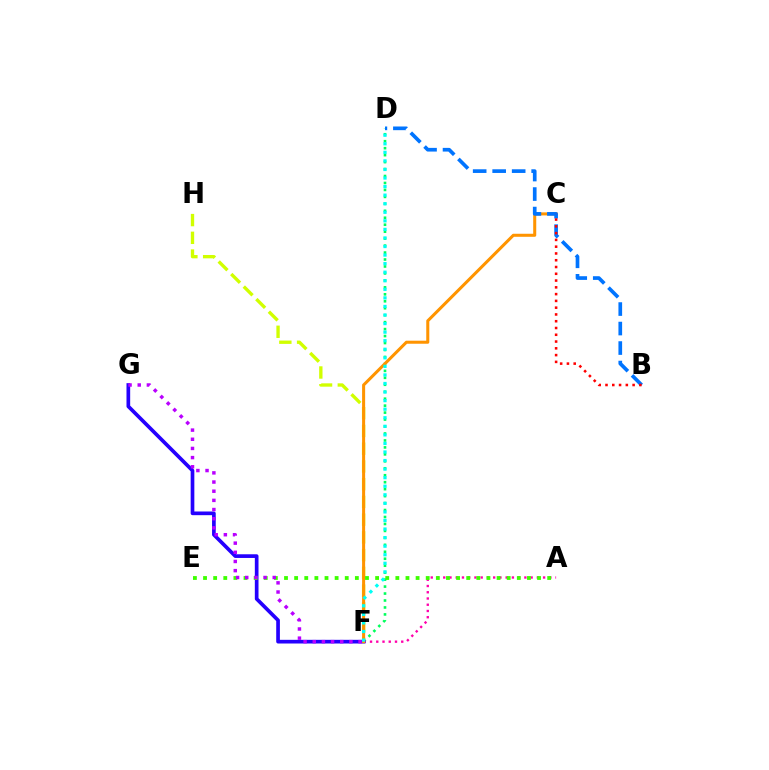{('F', 'H'): [{'color': '#d1ff00', 'line_style': 'dashed', 'thickness': 2.41}], ('D', 'F'): [{'color': '#00ff5c', 'line_style': 'dotted', 'thickness': 1.89}, {'color': '#00fff6', 'line_style': 'dotted', 'thickness': 2.33}], ('A', 'F'): [{'color': '#ff00ac', 'line_style': 'dotted', 'thickness': 1.7}], ('F', 'G'): [{'color': '#2500ff', 'line_style': 'solid', 'thickness': 2.65}, {'color': '#b900ff', 'line_style': 'dotted', 'thickness': 2.49}], ('C', 'F'): [{'color': '#ff9400', 'line_style': 'solid', 'thickness': 2.19}], ('A', 'E'): [{'color': '#3dff00', 'line_style': 'dotted', 'thickness': 2.75}], ('B', 'D'): [{'color': '#0074ff', 'line_style': 'dashed', 'thickness': 2.65}], ('B', 'C'): [{'color': '#ff0000', 'line_style': 'dotted', 'thickness': 1.84}]}